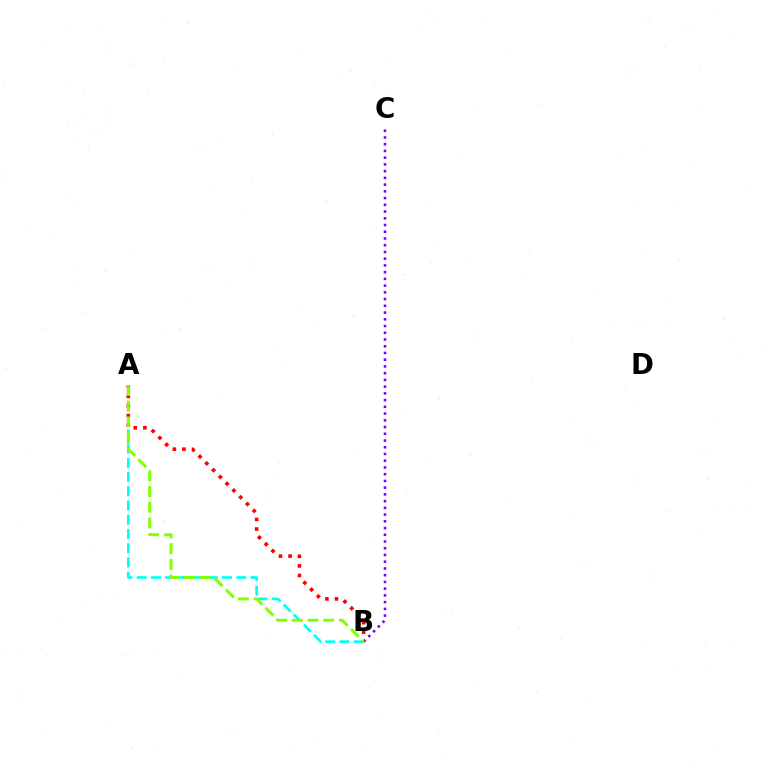{('A', 'B'): [{'color': '#00fff6', 'line_style': 'dashed', 'thickness': 1.93}, {'color': '#ff0000', 'line_style': 'dotted', 'thickness': 2.6}, {'color': '#84ff00', 'line_style': 'dashed', 'thickness': 2.13}], ('B', 'C'): [{'color': '#7200ff', 'line_style': 'dotted', 'thickness': 1.83}]}